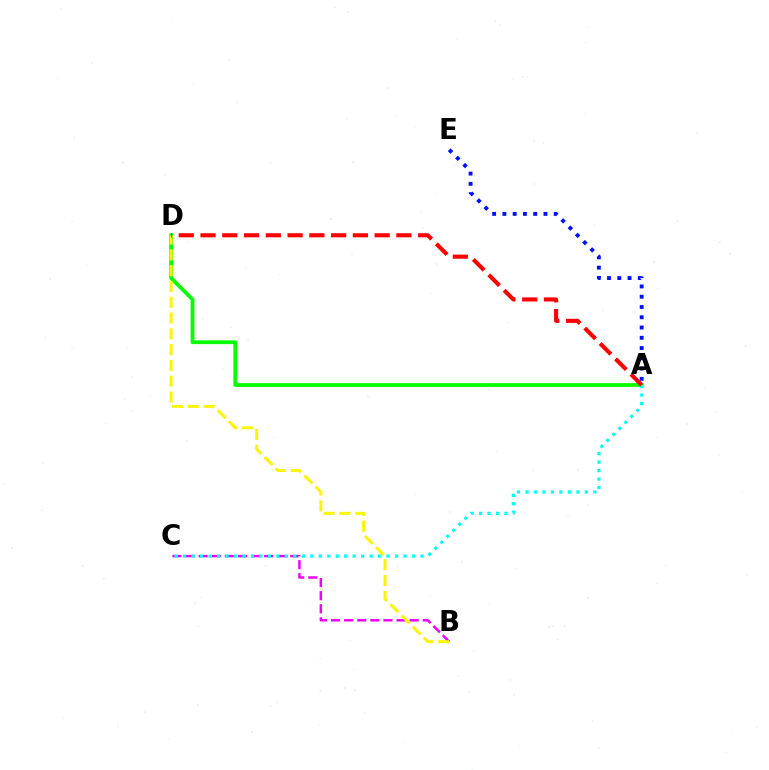{('B', 'C'): [{'color': '#ee00ff', 'line_style': 'dashed', 'thickness': 1.78}], ('A', 'E'): [{'color': '#0010ff', 'line_style': 'dotted', 'thickness': 2.79}], ('A', 'D'): [{'color': '#08ff00', 'line_style': 'solid', 'thickness': 2.74}, {'color': '#ff0000', 'line_style': 'dashed', 'thickness': 2.96}], ('B', 'D'): [{'color': '#fcf500', 'line_style': 'dashed', 'thickness': 2.14}], ('A', 'C'): [{'color': '#00fff6', 'line_style': 'dotted', 'thickness': 2.3}]}